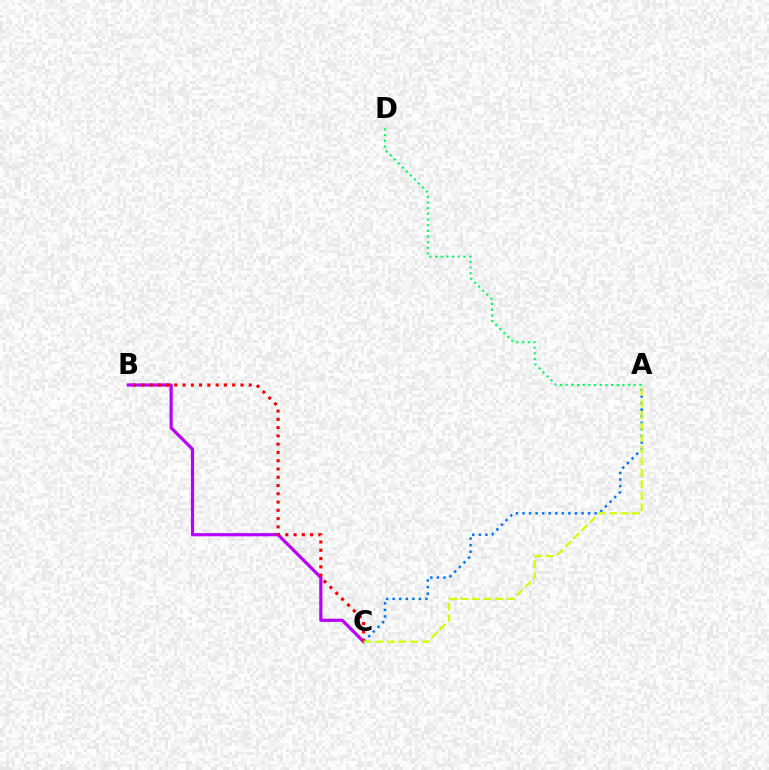{('B', 'C'): [{'color': '#b900ff', 'line_style': 'solid', 'thickness': 2.29}, {'color': '#ff0000', 'line_style': 'dotted', 'thickness': 2.25}], ('A', 'C'): [{'color': '#0074ff', 'line_style': 'dotted', 'thickness': 1.78}, {'color': '#d1ff00', 'line_style': 'dashed', 'thickness': 1.57}], ('A', 'D'): [{'color': '#00ff5c', 'line_style': 'dotted', 'thickness': 1.54}]}